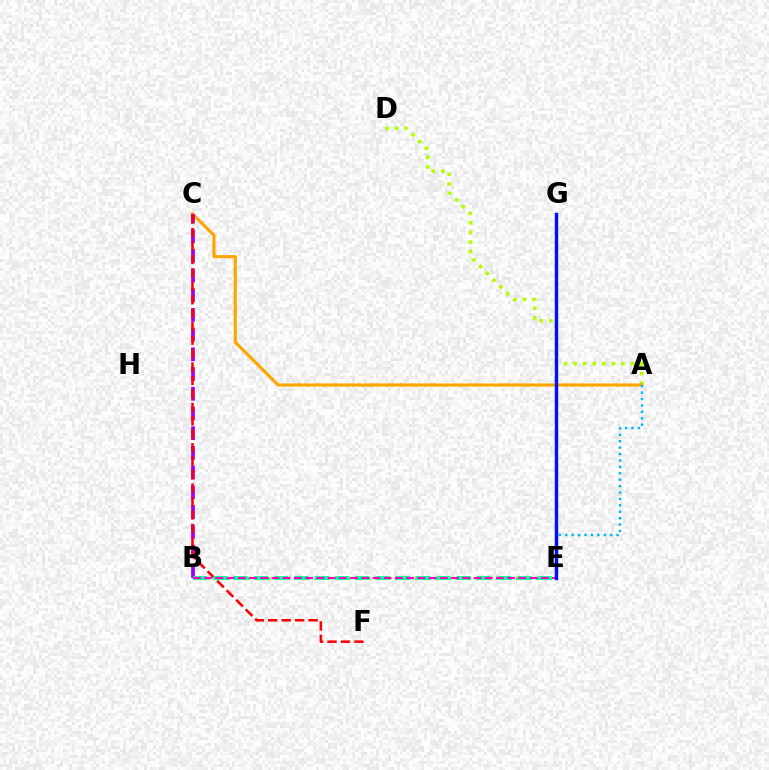{('A', 'D'): [{'color': '#b3ff00', 'line_style': 'dotted', 'thickness': 2.6}], ('A', 'C'): [{'color': '#ffa500', 'line_style': 'solid', 'thickness': 2.27}], ('B', 'C'): [{'color': '#9b00ff', 'line_style': 'dashed', 'thickness': 2.68}], ('A', 'E'): [{'color': '#00b5ff', 'line_style': 'dotted', 'thickness': 1.74}], ('B', 'E'): [{'color': '#08ff00', 'line_style': 'dotted', 'thickness': 1.82}, {'color': '#00ff9d', 'line_style': 'dashed', 'thickness': 2.75}, {'color': '#ff00bd', 'line_style': 'dashed', 'thickness': 1.52}], ('C', 'F'): [{'color': '#ff0000', 'line_style': 'dashed', 'thickness': 1.83}], ('E', 'G'): [{'color': '#0010ff', 'line_style': 'solid', 'thickness': 2.45}]}